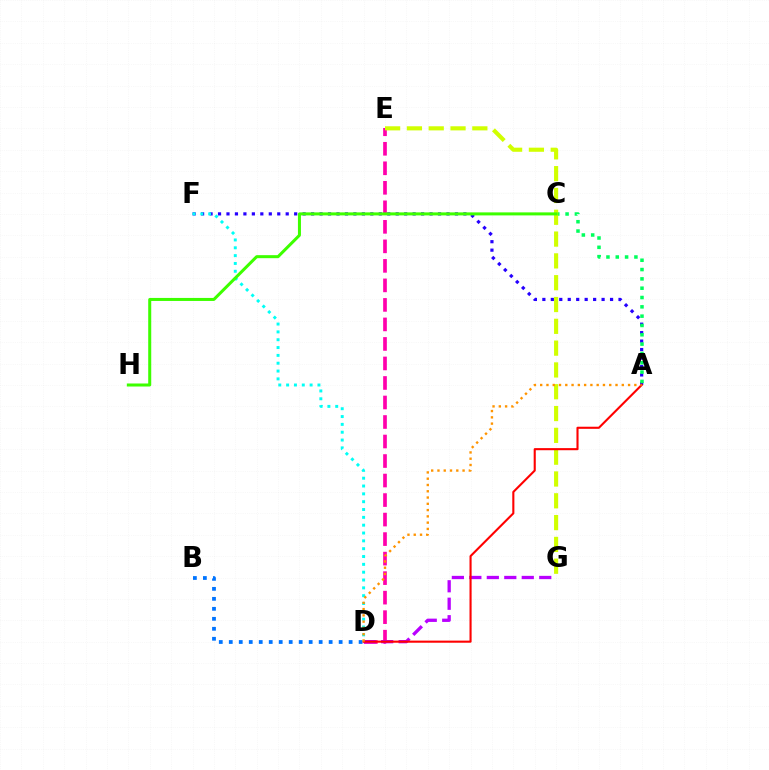{('A', 'F'): [{'color': '#2500ff', 'line_style': 'dotted', 'thickness': 2.3}], ('A', 'C'): [{'color': '#00ff5c', 'line_style': 'dotted', 'thickness': 2.53}], ('D', 'E'): [{'color': '#ff00ac', 'line_style': 'dashed', 'thickness': 2.65}], ('E', 'G'): [{'color': '#d1ff00', 'line_style': 'dashed', 'thickness': 2.96}], ('D', 'G'): [{'color': '#b900ff', 'line_style': 'dashed', 'thickness': 2.37}], ('B', 'D'): [{'color': '#0074ff', 'line_style': 'dotted', 'thickness': 2.71}], ('D', 'F'): [{'color': '#00fff6', 'line_style': 'dotted', 'thickness': 2.13}], ('A', 'D'): [{'color': '#ff0000', 'line_style': 'solid', 'thickness': 1.51}, {'color': '#ff9400', 'line_style': 'dotted', 'thickness': 1.71}], ('C', 'H'): [{'color': '#3dff00', 'line_style': 'solid', 'thickness': 2.18}]}